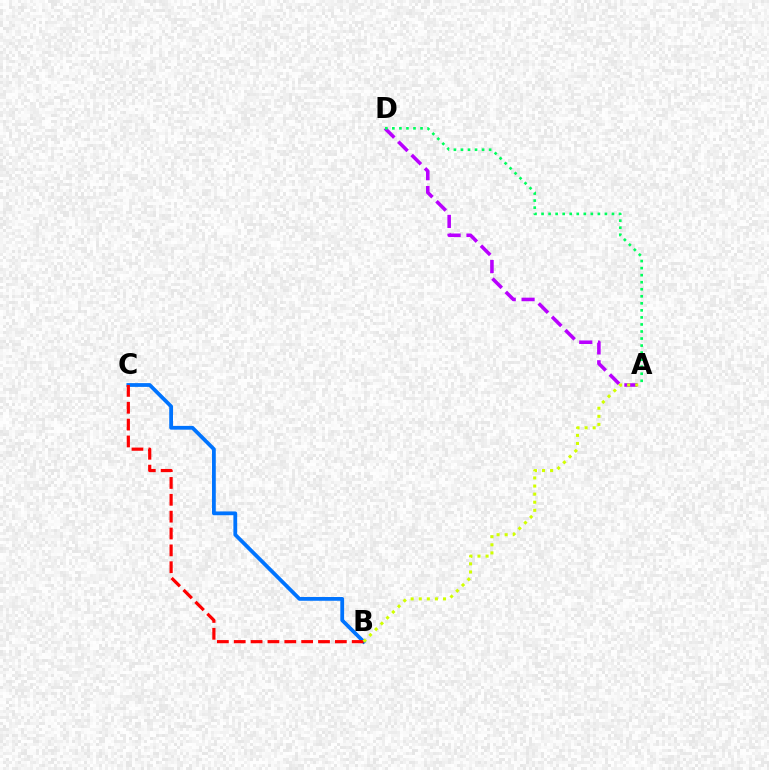{('A', 'D'): [{'color': '#b900ff', 'line_style': 'dashed', 'thickness': 2.56}, {'color': '#00ff5c', 'line_style': 'dotted', 'thickness': 1.91}], ('B', 'C'): [{'color': '#0074ff', 'line_style': 'solid', 'thickness': 2.72}, {'color': '#ff0000', 'line_style': 'dashed', 'thickness': 2.29}], ('A', 'B'): [{'color': '#d1ff00', 'line_style': 'dotted', 'thickness': 2.2}]}